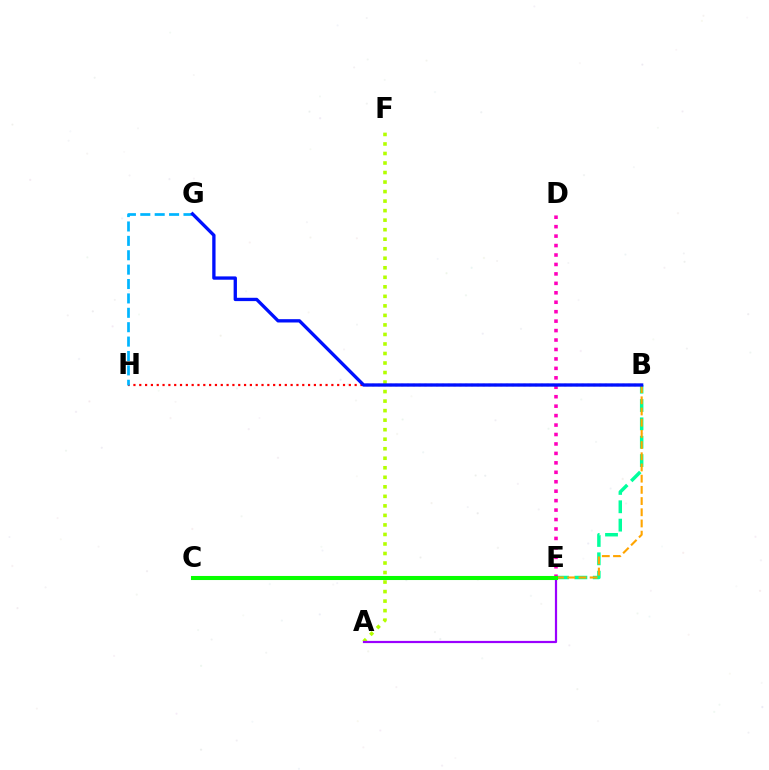{('B', 'H'): [{'color': '#ff0000', 'line_style': 'dotted', 'thickness': 1.58}], ('B', 'E'): [{'color': '#00ff9d', 'line_style': 'dashed', 'thickness': 2.49}, {'color': '#ffa500', 'line_style': 'dashed', 'thickness': 1.52}], ('A', 'F'): [{'color': '#b3ff00', 'line_style': 'dotted', 'thickness': 2.59}], ('A', 'E'): [{'color': '#9b00ff', 'line_style': 'solid', 'thickness': 1.59}], ('G', 'H'): [{'color': '#00b5ff', 'line_style': 'dashed', 'thickness': 1.95}], ('D', 'E'): [{'color': '#ff00bd', 'line_style': 'dotted', 'thickness': 2.57}], ('C', 'E'): [{'color': '#08ff00', 'line_style': 'solid', 'thickness': 2.93}], ('B', 'G'): [{'color': '#0010ff', 'line_style': 'solid', 'thickness': 2.39}]}